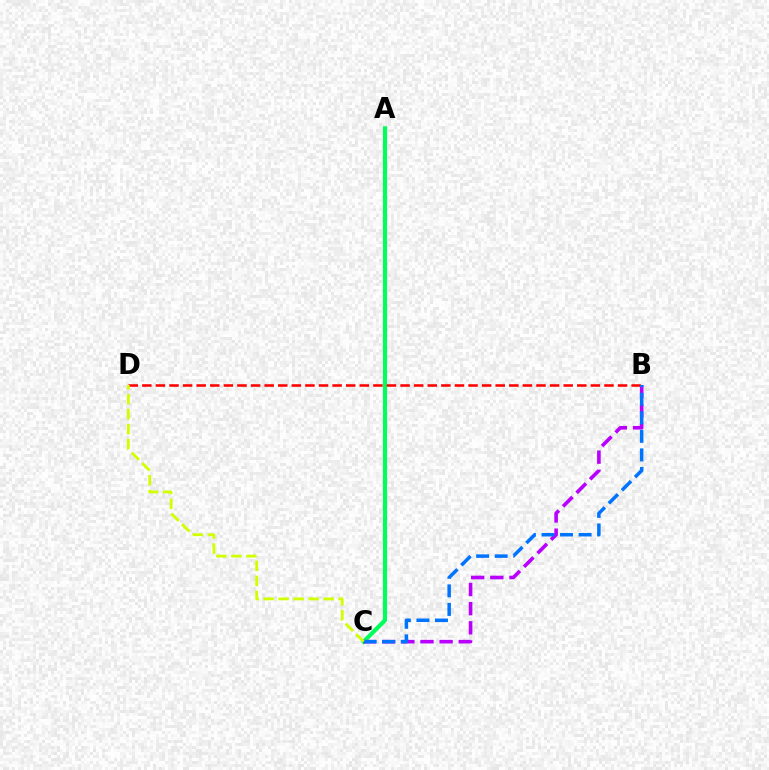{('A', 'C'): [{'color': '#00ff5c', 'line_style': 'solid', 'thickness': 2.99}], ('B', 'C'): [{'color': '#b900ff', 'line_style': 'dashed', 'thickness': 2.6}, {'color': '#0074ff', 'line_style': 'dashed', 'thickness': 2.52}], ('B', 'D'): [{'color': '#ff0000', 'line_style': 'dashed', 'thickness': 1.85}], ('C', 'D'): [{'color': '#d1ff00', 'line_style': 'dashed', 'thickness': 2.04}]}